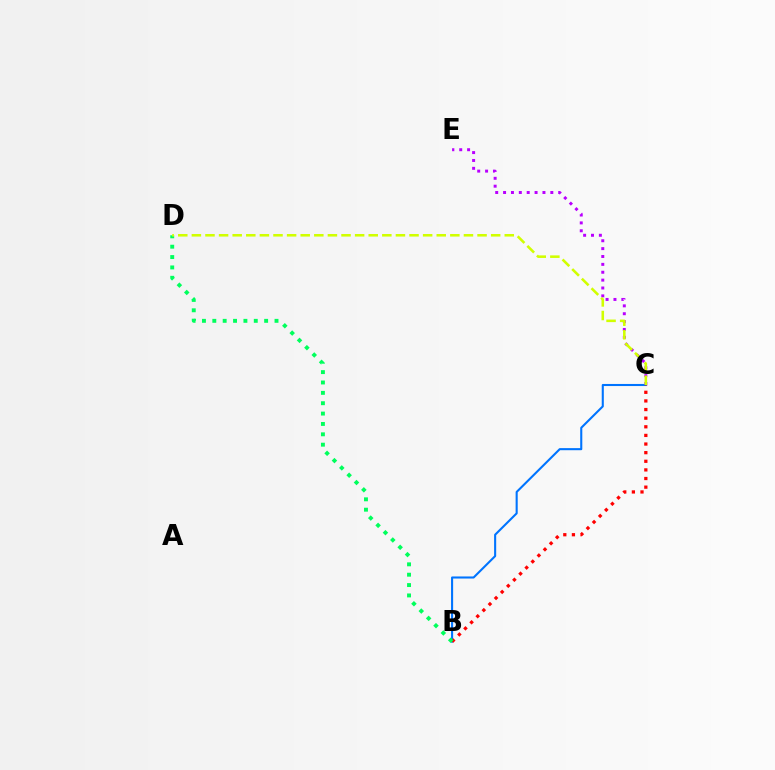{('C', 'E'): [{'color': '#b900ff', 'line_style': 'dotted', 'thickness': 2.14}], ('B', 'C'): [{'color': '#0074ff', 'line_style': 'solid', 'thickness': 1.5}, {'color': '#ff0000', 'line_style': 'dotted', 'thickness': 2.34}], ('B', 'D'): [{'color': '#00ff5c', 'line_style': 'dotted', 'thickness': 2.82}], ('C', 'D'): [{'color': '#d1ff00', 'line_style': 'dashed', 'thickness': 1.85}]}